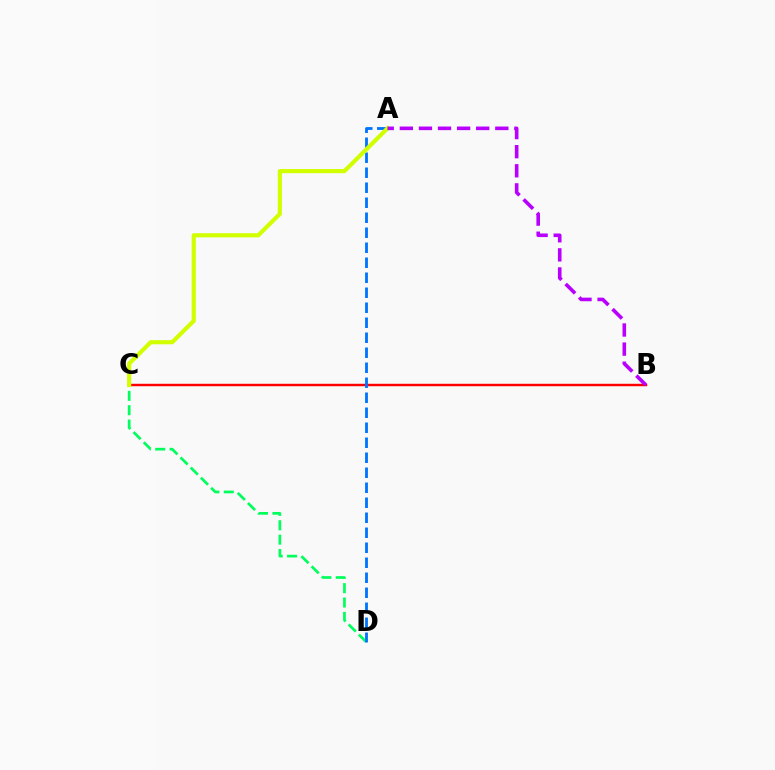{('B', 'C'): [{'color': '#ff0000', 'line_style': 'solid', 'thickness': 1.75}], ('C', 'D'): [{'color': '#00ff5c', 'line_style': 'dashed', 'thickness': 1.95}], ('A', 'D'): [{'color': '#0074ff', 'line_style': 'dashed', 'thickness': 2.04}], ('A', 'C'): [{'color': '#d1ff00', 'line_style': 'solid', 'thickness': 2.98}], ('A', 'B'): [{'color': '#b900ff', 'line_style': 'dashed', 'thickness': 2.59}]}